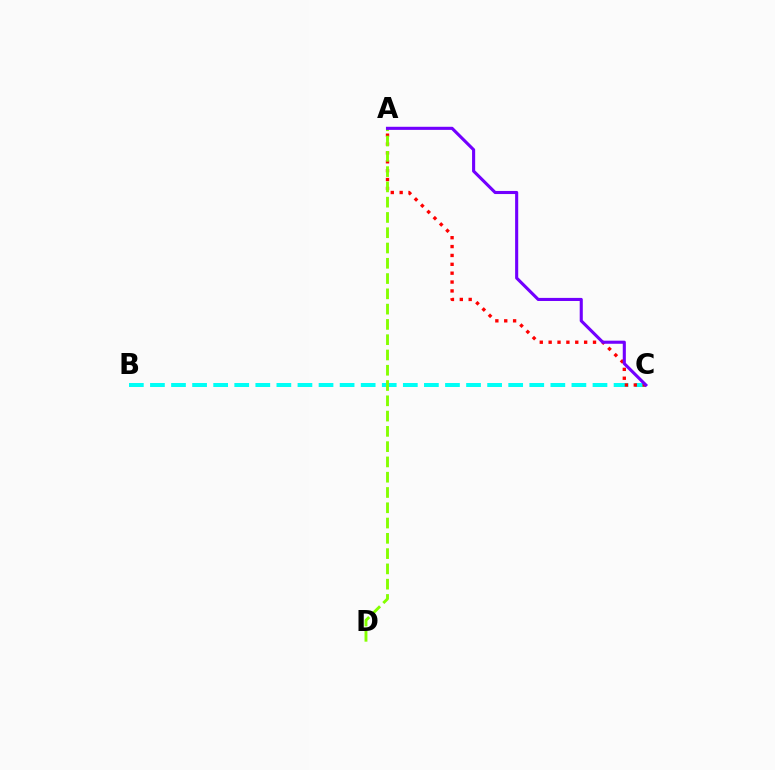{('B', 'C'): [{'color': '#00fff6', 'line_style': 'dashed', 'thickness': 2.86}], ('A', 'C'): [{'color': '#ff0000', 'line_style': 'dotted', 'thickness': 2.41}, {'color': '#7200ff', 'line_style': 'solid', 'thickness': 2.23}], ('A', 'D'): [{'color': '#84ff00', 'line_style': 'dashed', 'thickness': 2.08}]}